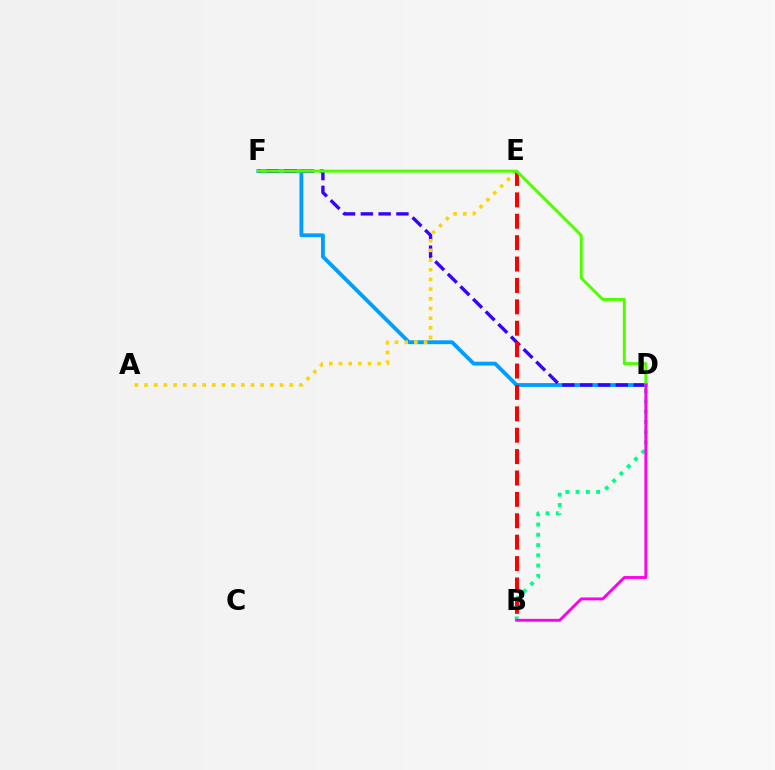{('D', 'F'): [{'color': '#009eff', 'line_style': 'solid', 'thickness': 2.76}, {'color': '#3700ff', 'line_style': 'dashed', 'thickness': 2.42}, {'color': '#4fff00', 'line_style': 'solid', 'thickness': 2.13}], ('A', 'E'): [{'color': '#ffd500', 'line_style': 'dotted', 'thickness': 2.63}], ('B', 'E'): [{'color': '#ff0000', 'line_style': 'dashed', 'thickness': 2.91}], ('B', 'D'): [{'color': '#00ff86', 'line_style': 'dotted', 'thickness': 2.79}, {'color': '#ff00ed', 'line_style': 'solid', 'thickness': 2.07}]}